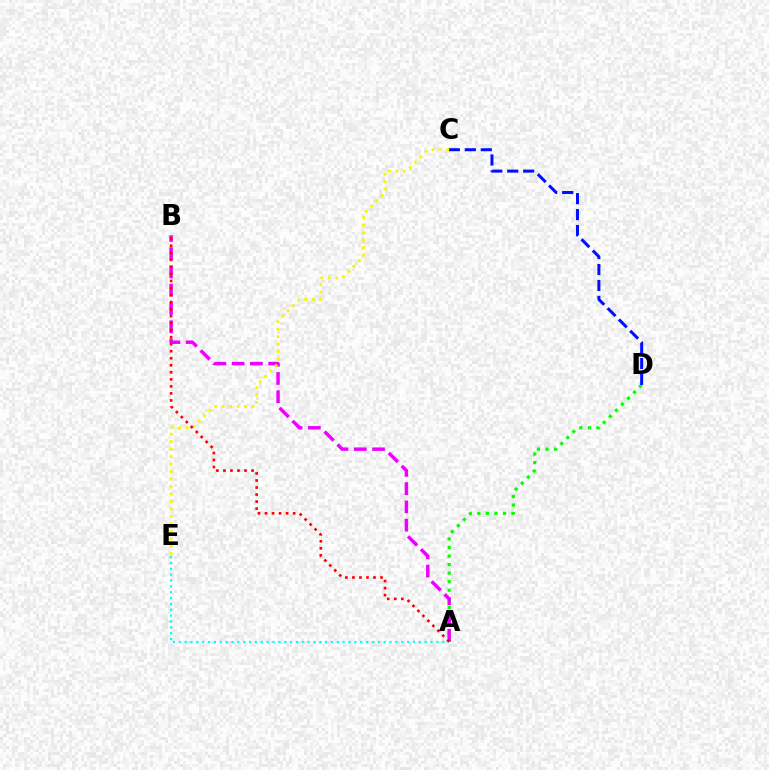{('A', 'D'): [{'color': '#08ff00', 'line_style': 'dotted', 'thickness': 2.32}], ('A', 'E'): [{'color': '#00fff6', 'line_style': 'dotted', 'thickness': 1.59}], ('A', 'B'): [{'color': '#ee00ff', 'line_style': 'dashed', 'thickness': 2.48}, {'color': '#ff0000', 'line_style': 'dotted', 'thickness': 1.91}], ('C', 'E'): [{'color': '#fcf500', 'line_style': 'dotted', 'thickness': 2.03}], ('C', 'D'): [{'color': '#0010ff', 'line_style': 'dashed', 'thickness': 2.17}]}